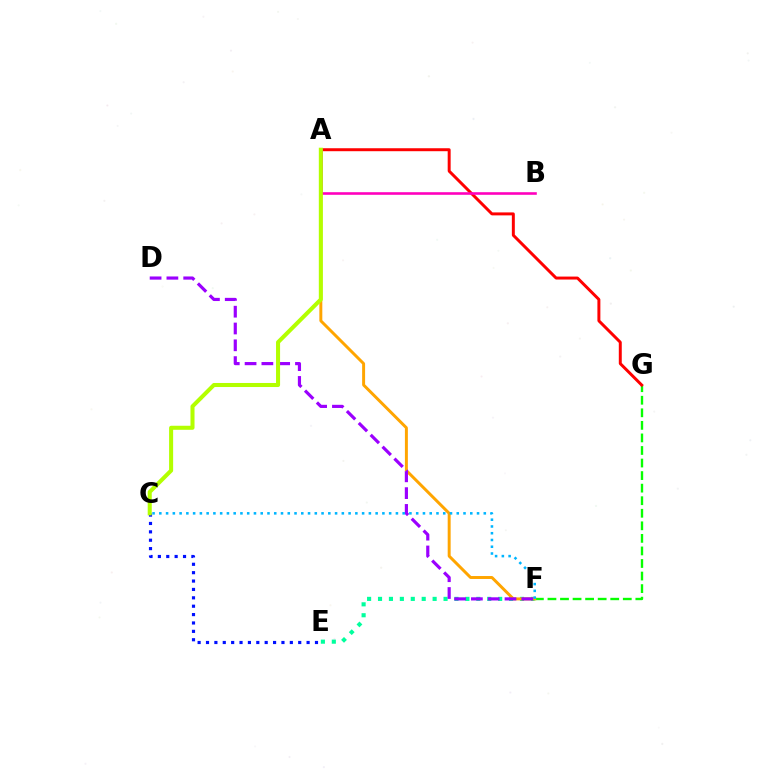{('E', 'F'): [{'color': '#00ff9d', 'line_style': 'dotted', 'thickness': 2.97}], ('F', 'G'): [{'color': '#08ff00', 'line_style': 'dashed', 'thickness': 1.71}], ('A', 'G'): [{'color': '#ff0000', 'line_style': 'solid', 'thickness': 2.13}], ('A', 'F'): [{'color': '#ffa500', 'line_style': 'solid', 'thickness': 2.13}], ('A', 'B'): [{'color': '#ff00bd', 'line_style': 'solid', 'thickness': 1.88}], ('D', 'F'): [{'color': '#9b00ff', 'line_style': 'dashed', 'thickness': 2.28}], ('C', 'E'): [{'color': '#0010ff', 'line_style': 'dotted', 'thickness': 2.28}], ('A', 'C'): [{'color': '#b3ff00', 'line_style': 'solid', 'thickness': 2.91}], ('C', 'F'): [{'color': '#00b5ff', 'line_style': 'dotted', 'thickness': 1.84}]}